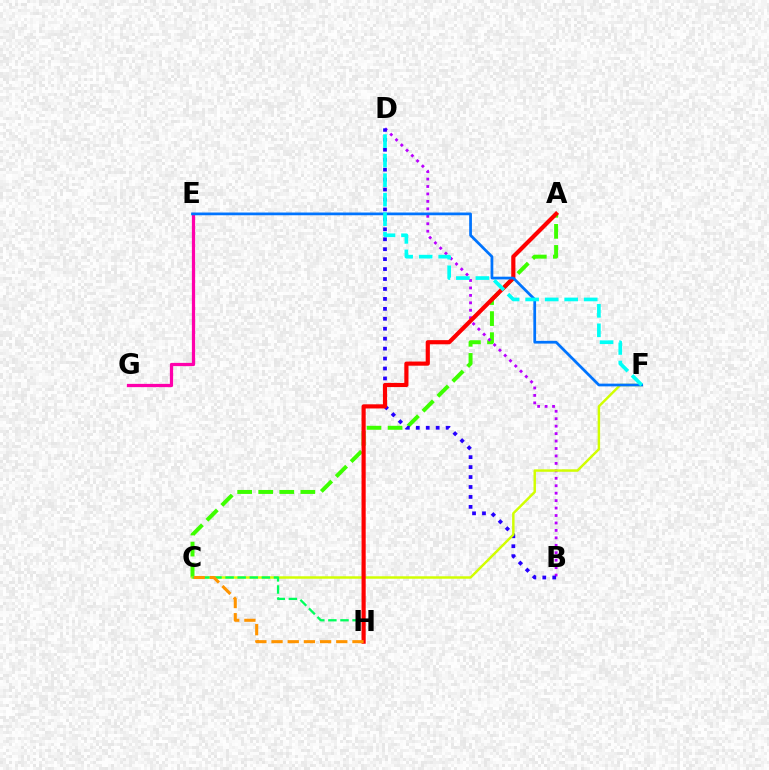{('A', 'C'): [{'color': '#3dff00', 'line_style': 'dashed', 'thickness': 2.86}], ('E', 'G'): [{'color': '#ff00ac', 'line_style': 'solid', 'thickness': 2.34}], ('B', 'D'): [{'color': '#b900ff', 'line_style': 'dotted', 'thickness': 2.02}, {'color': '#2500ff', 'line_style': 'dotted', 'thickness': 2.7}], ('C', 'F'): [{'color': '#d1ff00', 'line_style': 'solid', 'thickness': 1.77}], ('C', 'H'): [{'color': '#00ff5c', 'line_style': 'dashed', 'thickness': 1.64}, {'color': '#ff9400', 'line_style': 'dashed', 'thickness': 2.2}], ('A', 'H'): [{'color': '#ff0000', 'line_style': 'solid', 'thickness': 3.0}], ('E', 'F'): [{'color': '#0074ff', 'line_style': 'solid', 'thickness': 1.97}], ('D', 'F'): [{'color': '#00fff6', 'line_style': 'dashed', 'thickness': 2.65}]}